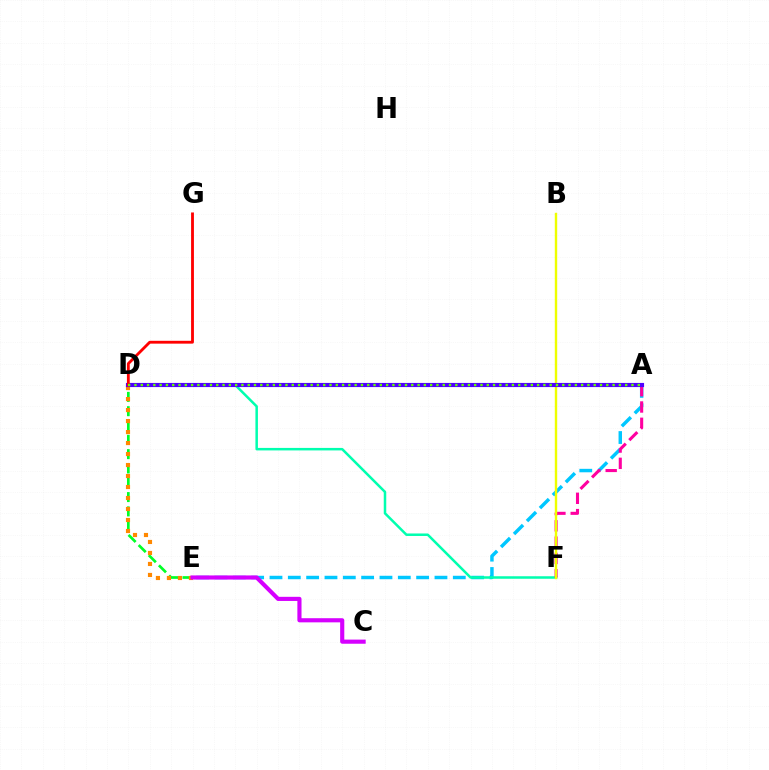{('A', 'E'): [{'color': '#00c7ff', 'line_style': 'dashed', 'thickness': 2.49}], ('D', 'E'): [{'color': '#00ff27', 'line_style': 'dashed', 'thickness': 1.94}, {'color': '#ff8800', 'line_style': 'dotted', 'thickness': 2.99}], ('D', 'F'): [{'color': '#00ffaf', 'line_style': 'solid', 'thickness': 1.8}], ('A', 'F'): [{'color': '#ff00a0', 'line_style': 'dashed', 'thickness': 2.21}], ('A', 'D'): [{'color': '#003fff', 'line_style': 'dashed', 'thickness': 2.81}, {'color': '#4f00ff', 'line_style': 'solid', 'thickness': 2.98}, {'color': '#66ff00', 'line_style': 'dotted', 'thickness': 1.71}], ('B', 'F'): [{'color': '#eeff00', 'line_style': 'solid', 'thickness': 1.73}], ('D', 'G'): [{'color': '#ff0000', 'line_style': 'solid', 'thickness': 2.04}], ('C', 'E'): [{'color': '#d600ff', 'line_style': 'solid', 'thickness': 2.98}]}